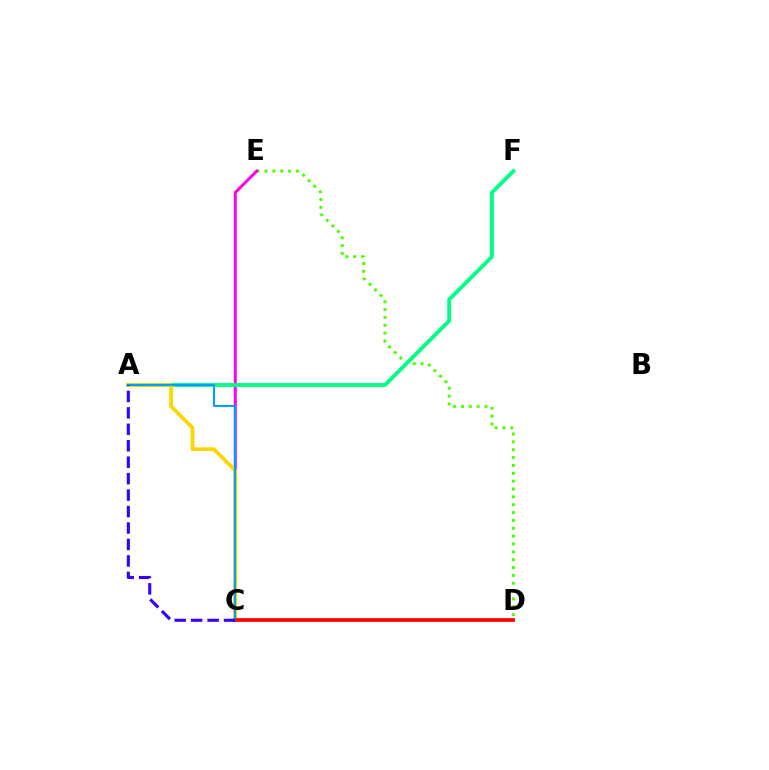{('D', 'E'): [{'color': '#4fff00', 'line_style': 'dotted', 'thickness': 2.13}], ('C', 'E'): [{'color': '#ff00ed', 'line_style': 'solid', 'thickness': 2.18}], ('A', 'F'): [{'color': '#00ff86', 'line_style': 'solid', 'thickness': 2.78}], ('A', 'C'): [{'color': '#ffd500', 'line_style': 'solid', 'thickness': 2.68}, {'color': '#009eff', 'line_style': 'solid', 'thickness': 1.5}, {'color': '#3700ff', 'line_style': 'dashed', 'thickness': 2.23}], ('C', 'D'): [{'color': '#ff0000', 'line_style': 'solid', 'thickness': 2.68}]}